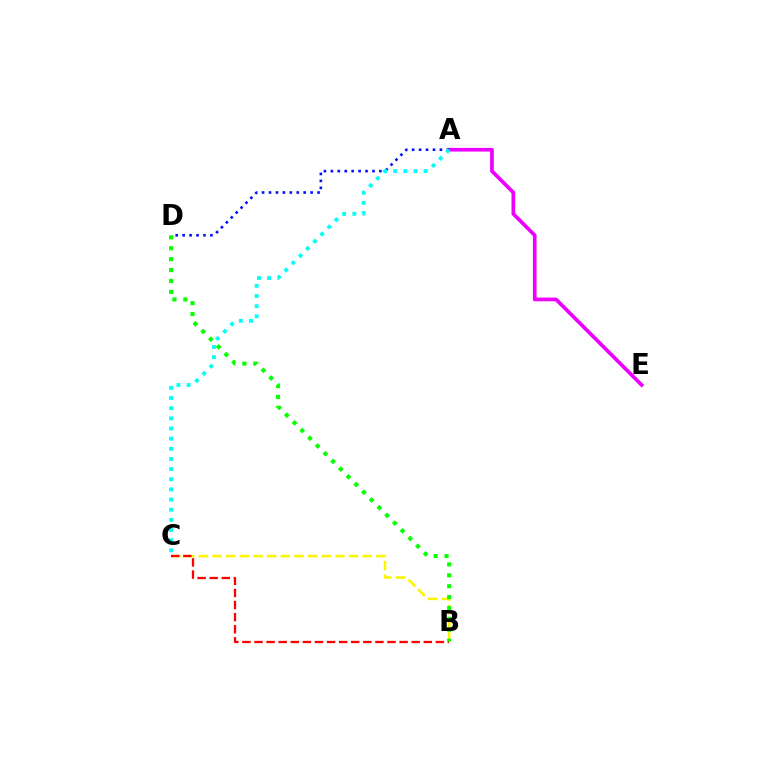{('B', 'C'): [{'color': '#fcf500', 'line_style': 'dashed', 'thickness': 1.86}, {'color': '#ff0000', 'line_style': 'dashed', 'thickness': 1.64}], ('A', 'E'): [{'color': '#ee00ff', 'line_style': 'solid', 'thickness': 2.65}], ('A', 'D'): [{'color': '#0010ff', 'line_style': 'dotted', 'thickness': 1.88}], ('A', 'C'): [{'color': '#00fff6', 'line_style': 'dotted', 'thickness': 2.76}], ('B', 'D'): [{'color': '#08ff00', 'line_style': 'dotted', 'thickness': 2.96}]}